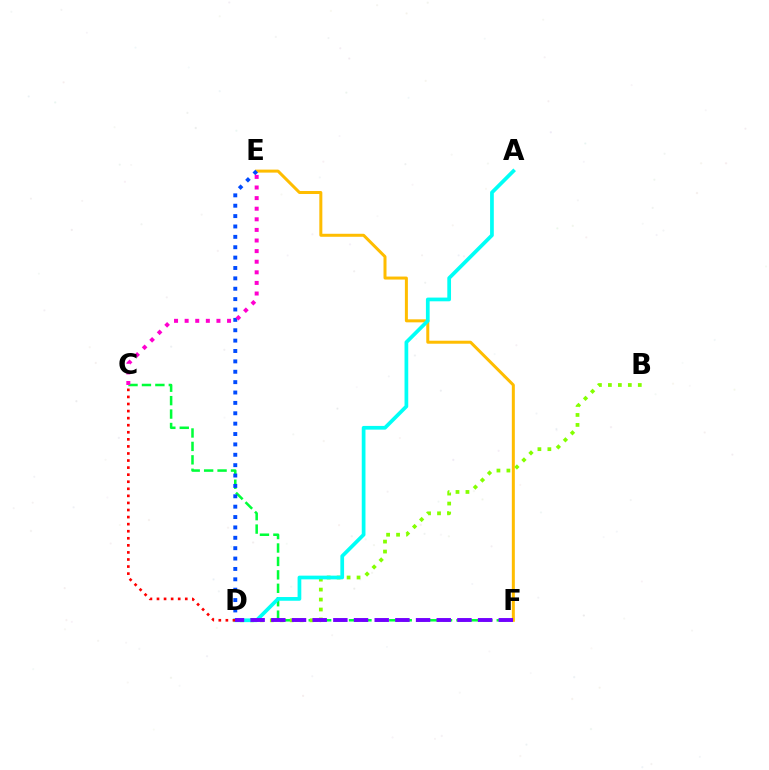{('C', 'F'): [{'color': '#00ff39', 'line_style': 'dashed', 'thickness': 1.82}], ('E', 'F'): [{'color': '#ffbd00', 'line_style': 'solid', 'thickness': 2.16}], ('D', 'E'): [{'color': '#004bff', 'line_style': 'dotted', 'thickness': 2.82}], ('C', 'E'): [{'color': '#ff00cf', 'line_style': 'dotted', 'thickness': 2.88}], ('B', 'D'): [{'color': '#84ff00', 'line_style': 'dotted', 'thickness': 2.71}], ('A', 'D'): [{'color': '#00fff6', 'line_style': 'solid', 'thickness': 2.68}], ('C', 'D'): [{'color': '#ff0000', 'line_style': 'dotted', 'thickness': 1.92}], ('D', 'F'): [{'color': '#7200ff', 'line_style': 'dashed', 'thickness': 2.81}]}